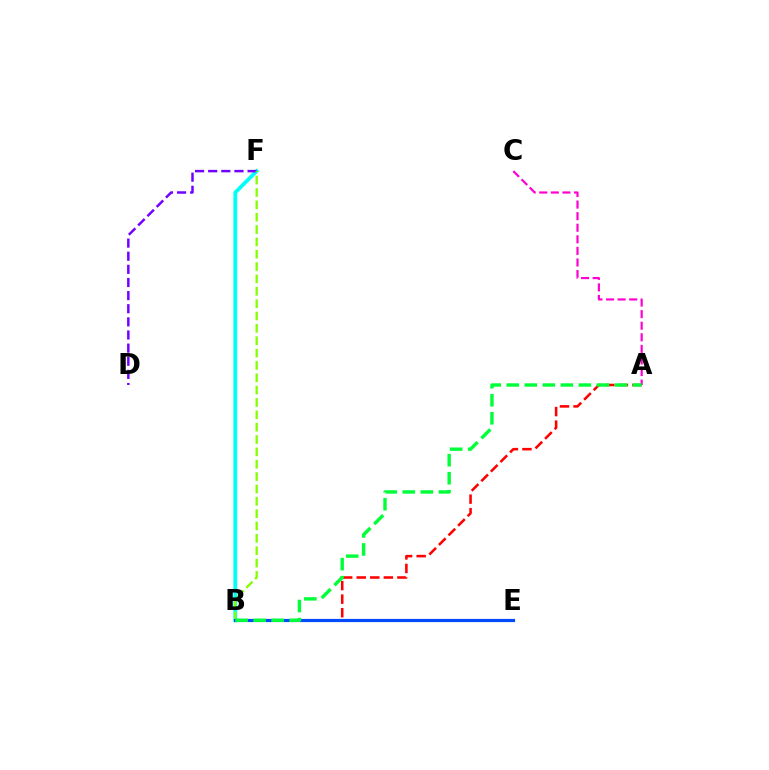{('A', 'B'): [{'color': '#ff0000', 'line_style': 'dashed', 'thickness': 1.84}, {'color': '#00ff39', 'line_style': 'dashed', 'thickness': 2.45}], ('B', 'F'): [{'color': '#00fff6', 'line_style': 'solid', 'thickness': 2.74}, {'color': '#84ff00', 'line_style': 'dashed', 'thickness': 1.68}], ('D', 'F'): [{'color': '#7200ff', 'line_style': 'dashed', 'thickness': 1.78}], ('A', 'C'): [{'color': '#ff00cf', 'line_style': 'dashed', 'thickness': 1.57}], ('B', 'E'): [{'color': '#ffbd00', 'line_style': 'dotted', 'thickness': 2.2}, {'color': '#004bff', 'line_style': 'solid', 'thickness': 2.28}]}